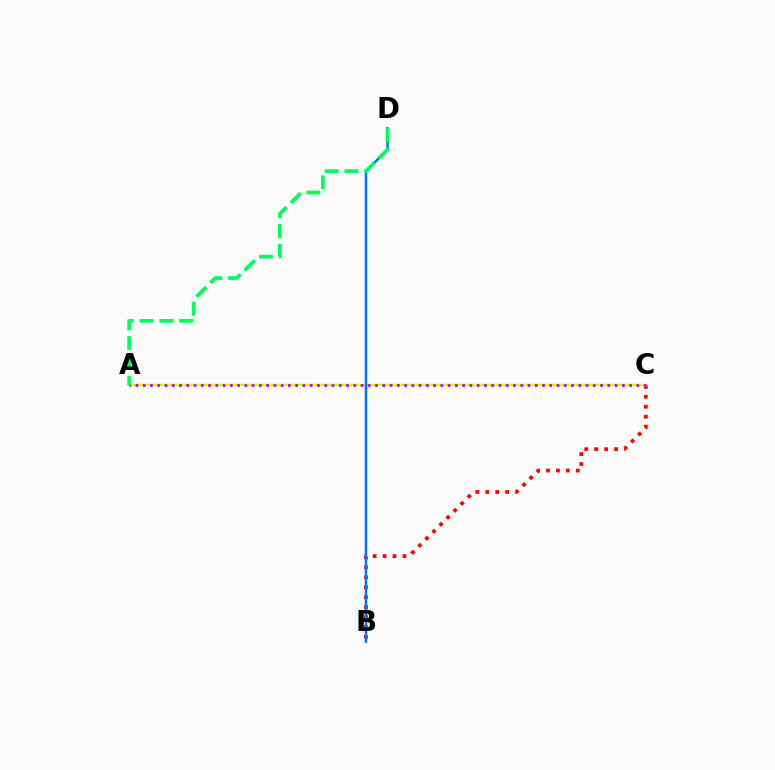{('B', 'C'): [{'color': '#ff0000', 'line_style': 'dotted', 'thickness': 2.7}], ('A', 'C'): [{'color': '#d1ff00', 'line_style': 'solid', 'thickness': 1.76}, {'color': '#b900ff', 'line_style': 'dotted', 'thickness': 1.97}], ('B', 'D'): [{'color': '#0074ff', 'line_style': 'solid', 'thickness': 1.78}], ('A', 'D'): [{'color': '#00ff5c', 'line_style': 'dashed', 'thickness': 2.69}]}